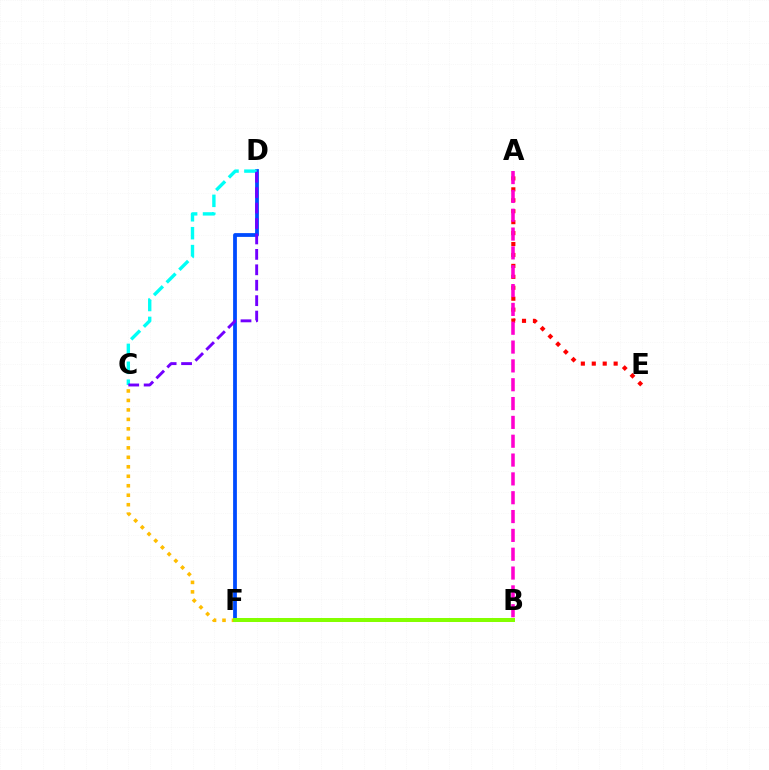{('C', 'F'): [{'color': '#ffbd00', 'line_style': 'dotted', 'thickness': 2.58}], ('D', 'F'): [{'color': '#004bff', 'line_style': 'solid', 'thickness': 2.72}], ('C', 'D'): [{'color': '#00fff6', 'line_style': 'dashed', 'thickness': 2.43}, {'color': '#7200ff', 'line_style': 'dashed', 'thickness': 2.1}], ('A', 'E'): [{'color': '#ff0000', 'line_style': 'dotted', 'thickness': 2.97}], ('B', 'F'): [{'color': '#00ff39', 'line_style': 'dashed', 'thickness': 2.69}, {'color': '#84ff00', 'line_style': 'solid', 'thickness': 2.88}], ('A', 'B'): [{'color': '#ff00cf', 'line_style': 'dashed', 'thickness': 2.56}]}